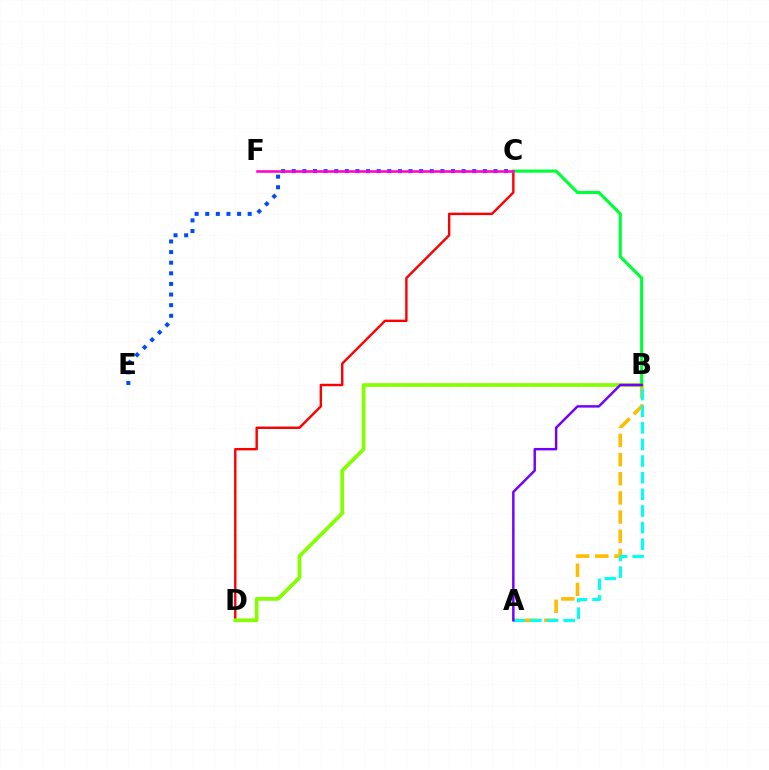{('A', 'B'): [{'color': '#ffbd00', 'line_style': 'dashed', 'thickness': 2.61}, {'color': '#00fff6', 'line_style': 'dashed', 'thickness': 2.26}, {'color': '#7200ff', 'line_style': 'solid', 'thickness': 1.76}], ('C', 'D'): [{'color': '#ff0000', 'line_style': 'solid', 'thickness': 1.74}], ('B', 'D'): [{'color': '#84ff00', 'line_style': 'solid', 'thickness': 2.67}], ('B', 'C'): [{'color': '#00ff39', 'line_style': 'solid', 'thickness': 2.26}], ('C', 'E'): [{'color': '#004bff', 'line_style': 'dotted', 'thickness': 2.88}], ('C', 'F'): [{'color': '#ff00cf', 'line_style': 'solid', 'thickness': 1.84}]}